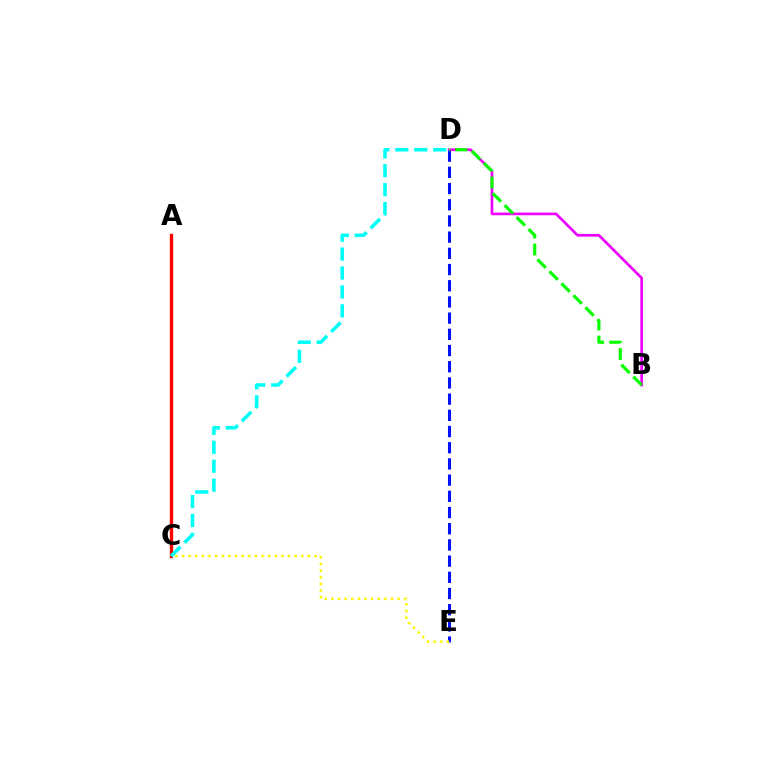{('A', 'C'): [{'color': '#ff0000', 'line_style': 'solid', 'thickness': 2.41}], ('B', 'D'): [{'color': '#ee00ff', 'line_style': 'solid', 'thickness': 1.93}, {'color': '#08ff00', 'line_style': 'dashed', 'thickness': 2.3}], ('D', 'E'): [{'color': '#0010ff', 'line_style': 'dashed', 'thickness': 2.2}], ('C', 'E'): [{'color': '#fcf500', 'line_style': 'dotted', 'thickness': 1.8}], ('C', 'D'): [{'color': '#00fff6', 'line_style': 'dashed', 'thickness': 2.57}]}